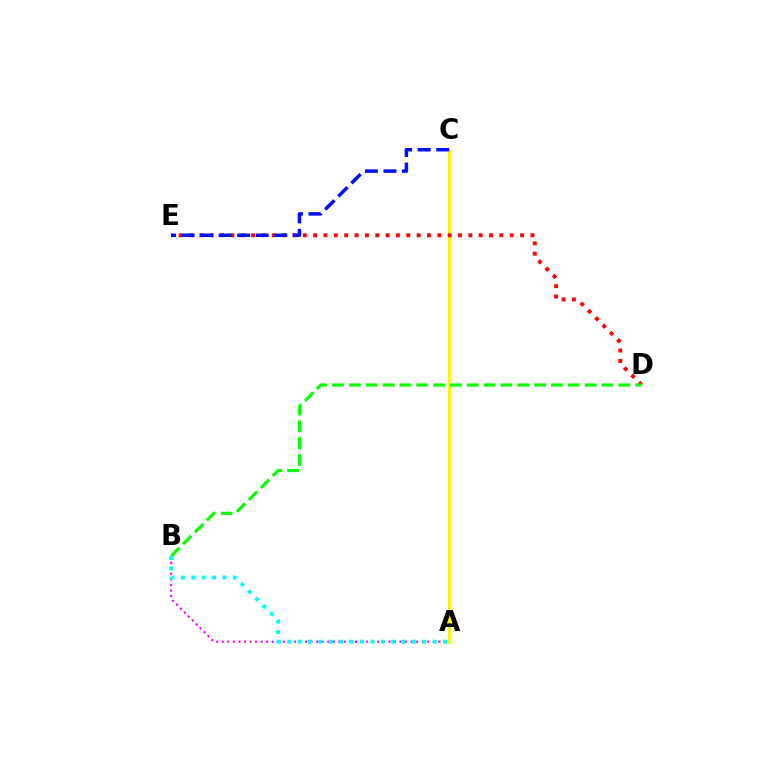{('A', 'C'): [{'color': '#fcf500', 'line_style': 'solid', 'thickness': 2.07}], ('A', 'B'): [{'color': '#ee00ff', 'line_style': 'dotted', 'thickness': 1.51}, {'color': '#00fff6', 'line_style': 'dotted', 'thickness': 2.82}], ('D', 'E'): [{'color': '#ff0000', 'line_style': 'dotted', 'thickness': 2.81}], ('B', 'D'): [{'color': '#08ff00', 'line_style': 'dashed', 'thickness': 2.29}], ('C', 'E'): [{'color': '#0010ff', 'line_style': 'dashed', 'thickness': 2.52}]}